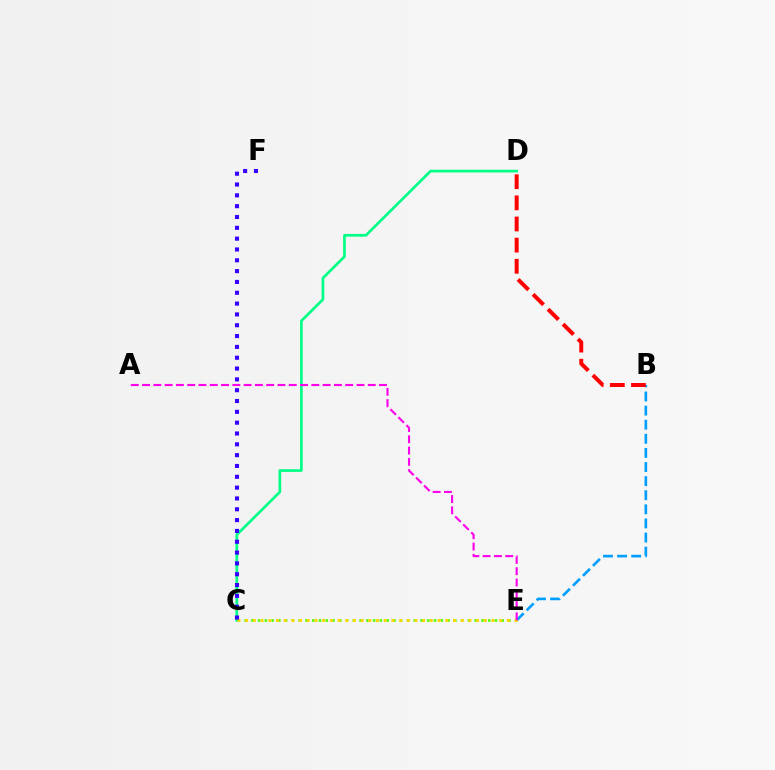{('C', 'D'): [{'color': '#00ff86', 'line_style': 'solid', 'thickness': 1.94}], ('B', 'E'): [{'color': '#009eff', 'line_style': 'dashed', 'thickness': 1.92}], ('B', 'D'): [{'color': '#ff0000', 'line_style': 'dashed', 'thickness': 2.87}], ('C', 'E'): [{'color': '#4fff00', 'line_style': 'dotted', 'thickness': 1.84}, {'color': '#ffd500', 'line_style': 'dotted', 'thickness': 2.09}], ('C', 'F'): [{'color': '#3700ff', 'line_style': 'dotted', 'thickness': 2.94}], ('A', 'E'): [{'color': '#ff00ed', 'line_style': 'dashed', 'thickness': 1.53}]}